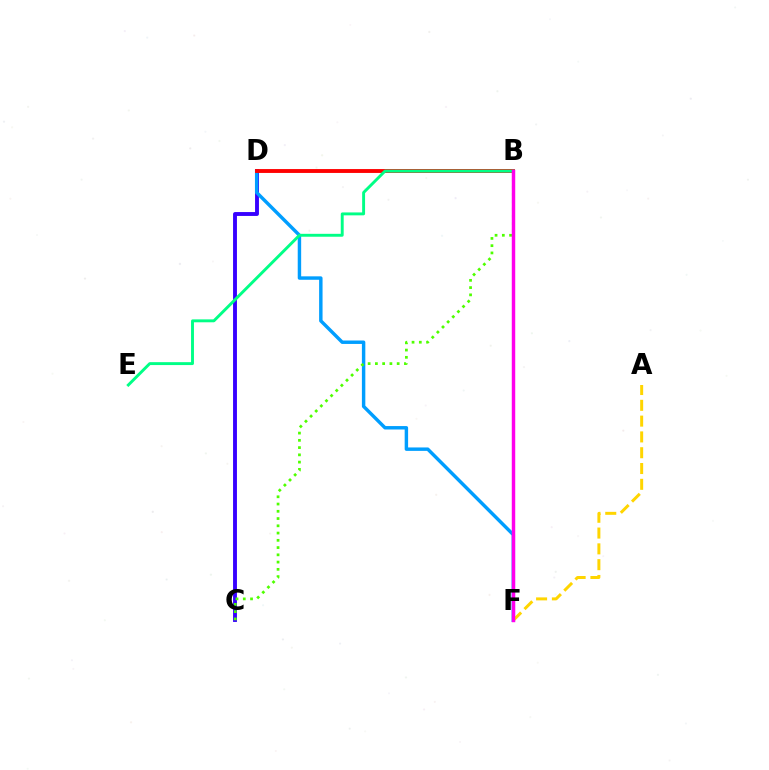{('C', 'D'): [{'color': '#3700ff', 'line_style': 'solid', 'thickness': 2.8}], ('D', 'F'): [{'color': '#009eff', 'line_style': 'solid', 'thickness': 2.47}], ('A', 'F'): [{'color': '#ffd500', 'line_style': 'dashed', 'thickness': 2.15}], ('B', 'D'): [{'color': '#ff0000', 'line_style': 'solid', 'thickness': 2.79}], ('B', 'C'): [{'color': '#4fff00', 'line_style': 'dotted', 'thickness': 1.97}], ('B', 'E'): [{'color': '#00ff86', 'line_style': 'solid', 'thickness': 2.1}], ('B', 'F'): [{'color': '#ff00ed', 'line_style': 'solid', 'thickness': 2.48}]}